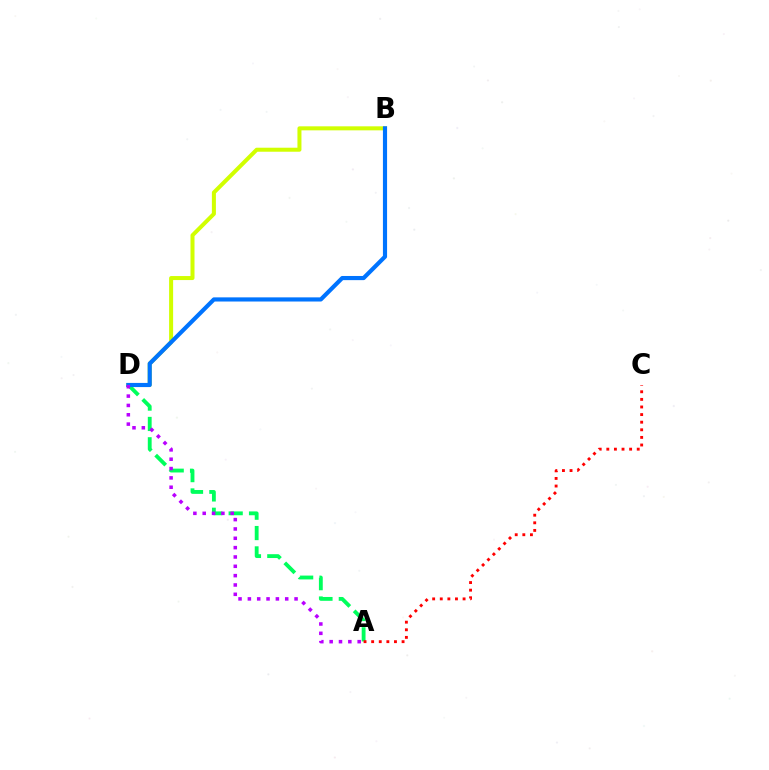{('A', 'D'): [{'color': '#00ff5c', 'line_style': 'dashed', 'thickness': 2.76}, {'color': '#b900ff', 'line_style': 'dotted', 'thickness': 2.54}], ('A', 'C'): [{'color': '#ff0000', 'line_style': 'dotted', 'thickness': 2.07}], ('B', 'D'): [{'color': '#d1ff00', 'line_style': 'solid', 'thickness': 2.89}, {'color': '#0074ff', 'line_style': 'solid', 'thickness': 2.99}]}